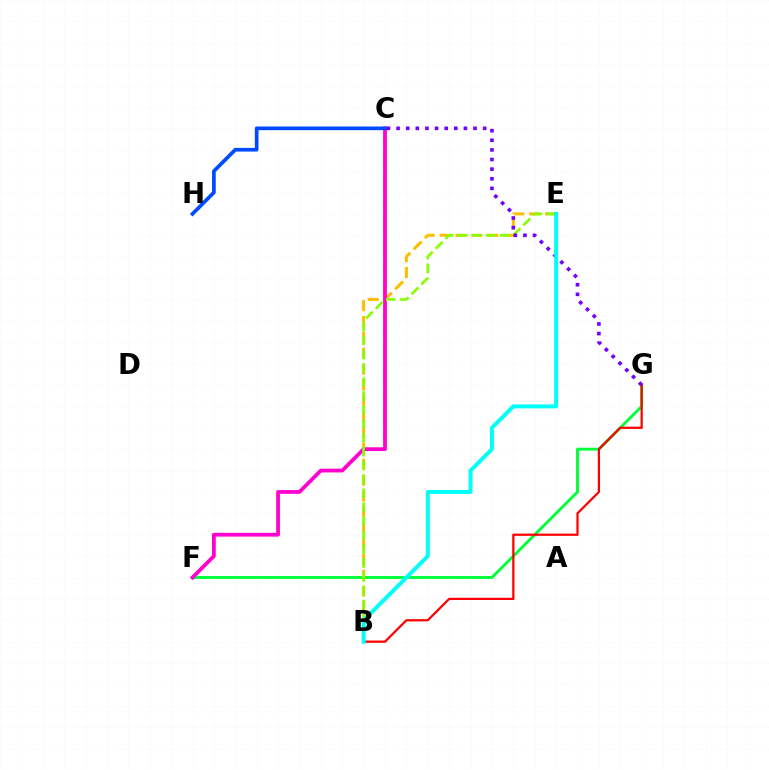{('F', 'G'): [{'color': '#00ff39', 'line_style': 'solid', 'thickness': 2.08}], ('B', 'E'): [{'color': '#ffbd00', 'line_style': 'dashed', 'thickness': 2.15}, {'color': '#84ff00', 'line_style': 'dashed', 'thickness': 1.89}, {'color': '#00fff6', 'line_style': 'solid', 'thickness': 2.86}], ('B', 'G'): [{'color': '#ff0000', 'line_style': 'solid', 'thickness': 1.61}], ('C', 'F'): [{'color': '#ff00cf', 'line_style': 'solid', 'thickness': 2.71}], ('C', 'H'): [{'color': '#004bff', 'line_style': 'solid', 'thickness': 2.66}], ('C', 'G'): [{'color': '#7200ff', 'line_style': 'dotted', 'thickness': 2.61}]}